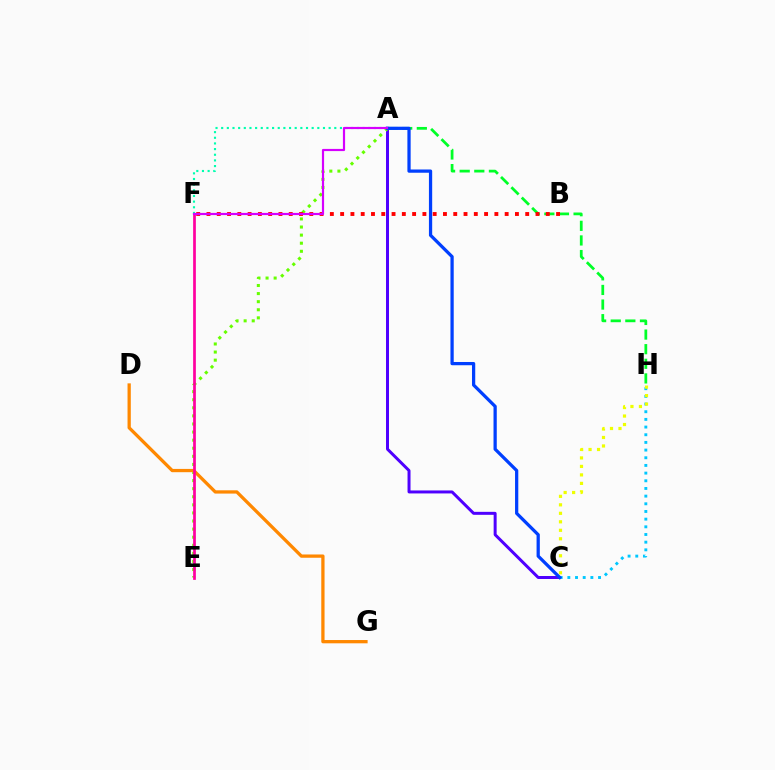{('A', 'C'): [{'color': '#4f00ff', 'line_style': 'solid', 'thickness': 2.15}, {'color': '#003fff', 'line_style': 'solid', 'thickness': 2.34}], ('C', 'H'): [{'color': '#00c7ff', 'line_style': 'dotted', 'thickness': 2.08}, {'color': '#eeff00', 'line_style': 'dotted', 'thickness': 2.31}], ('A', 'H'): [{'color': '#00ff27', 'line_style': 'dashed', 'thickness': 1.99}], ('A', 'F'): [{'color': '#00ffaf', 'line_style': 'dotted', 'thickness': 1.54}, {'color': '#d600ff', 'line_style': 'solid', 'thickness': 1.57}], ('A', 'E'): [{'color': '#66ff00', 'line_style': 'dotted', 'thickness': 2.2}], ('B', 'F'): [{'color': '#ff0000', 'line_style': 'dotted', 'thickness': 2.79}], ('D', 'G'): [{'color': '#ff8800', 'line_style': 'solid', 'thickness': 2.36}], ('E', 'F'): [{'color': '#ff00a0', 'line_style': 'solid', 'thickness': 1.96}]}